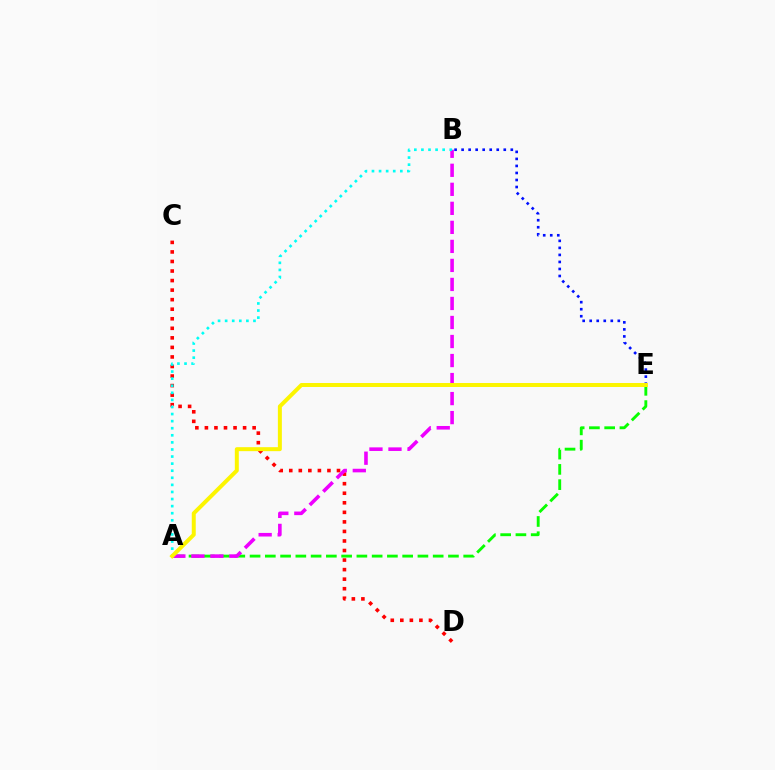{('C', 'D'): [{'color': '#ff0000', 'line_style': 'dotted', 'thickness': 2.59}], ('A', 'E'): [{'color': '#08ff00', 'line_style': 'dashed', 'thickness': 2.07}, {'color': '#fcf500', 'line_style': 'solid', 'thickness': 2.86}], ('A', 'B'): [{'color': '#ee00ff', 'line_style': 'dashed', 'thickness': 2.58}, {'color': '#00fff6', 'line_style': 'dotted', 'thickness': 1.92}], ('B', 'E'): [{'color': '#0010ff', 'line_style': 'dotted', 'thickness': 1.91}]}